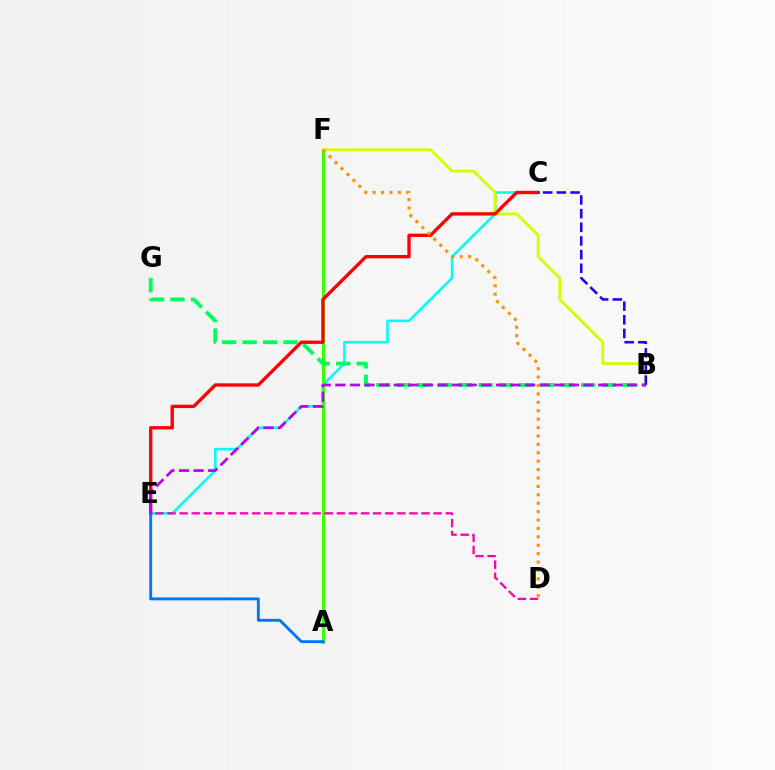{('C', 'E'): [{'color': '#00fff6', 'line_style': 'solid', 'thickness': 1.87}, {'color': '#ff0000', 'line_style': 'solid', 'thickness': 2.4}], ('A', 'F'): [{'color': '#3dff00', 'line_style': 'solid', 'thickness': 2.23}], ('B', 'F'): [{'color': '#d1ff00', 'line_style': 'solid', 'thickness': 2.0}], ('B', 'G'): [{'color': '#00ff5c', 'line_style': 'dashed', 'thickness': 2.78}], ('B', 'C'): [{'color': '#2500ff', 'line_style': 'dashed', 'thickness': 1.86}], ('A', 'E'): [{'color': '#0074ff', 'line_style': 'solid', 'thickness': 2.07}], ('D', 'E'): [{'color': '#ff00ac', 'line_style': 'dashed', 'thickness': 1.64}], ('B', 'E'): [{'color': '#b900ff', 'line_style': 'dashed', 'thickness': 1.98}], ('D', 'F'): [{'color': '#ff9400', 'line_style': 'dotted', 'thickness': 2.28}]}